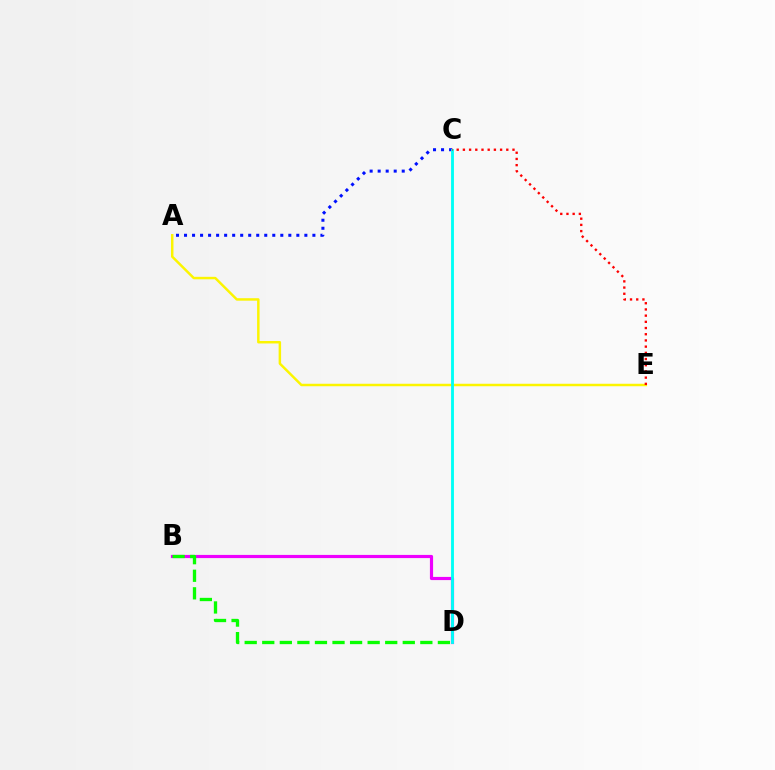{('B', 'D'): [{'color': '#ee00ff', 'line_style': 'solid', 'thickness': 2.28}, {'color': '#08ff00', 'line_style': 'dashed', 'thickness': 2.39}], ('A', 'C'): [{'color': '#0010ff', 'line_style': 'dotted', 'thickness': 2.18}], ('A', 'E'): [{'color': '#fcf500', 'line_style': 'solid', 'thickness': 1.78}], ('C', 'D'): [{'color': '#00fff6', 'line_style': 'solid', 'thickness': 2.06}], ('C', 'E'): [{'color': '#ff0000', 'line_style': 'dotted', 'thickness': 1.68}]}